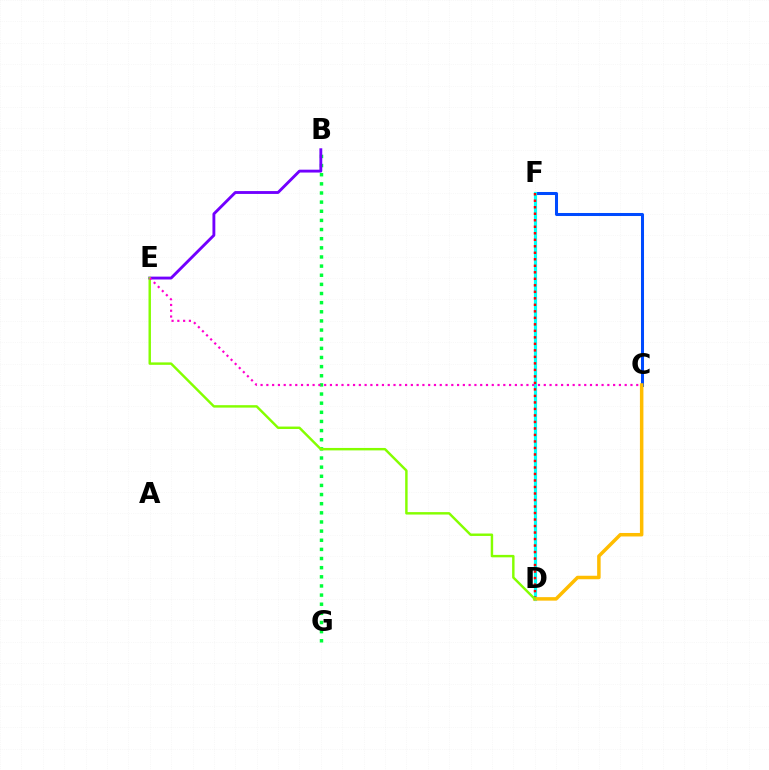{('B', 'G'): [{'color': '#00ff39', 'line_style': 'dotted', 'thickness': 2.48}], ('B', 'E'): [{'color': '#7200ff', 'line_style': 'solid', 'thickness': 2.06}], ('C', 'F'): [{'color': '#004bff', 'line_style': 'solid', 'thickness': 2.18}], ('D', 'F'): [{'color': '#00fff6', 'line_style': 'solid', 'thickness': 2.28}, {'color': '#ff0000', 'line_style': 'dotted', 'thickness': 1.77}], ('C', 'D'): [{'color': '#ffbd00', 'line_style': 'solid', 'thickness': 2.52}], ('D', 'E'): [{'color': '#84ff00', 'line_style': 'solid', 'thickness': 1.76}], ('C', 'E'): [{'color': '#ff00cf', 'line_style': 'dotted', 'thickness': 1.57}]}